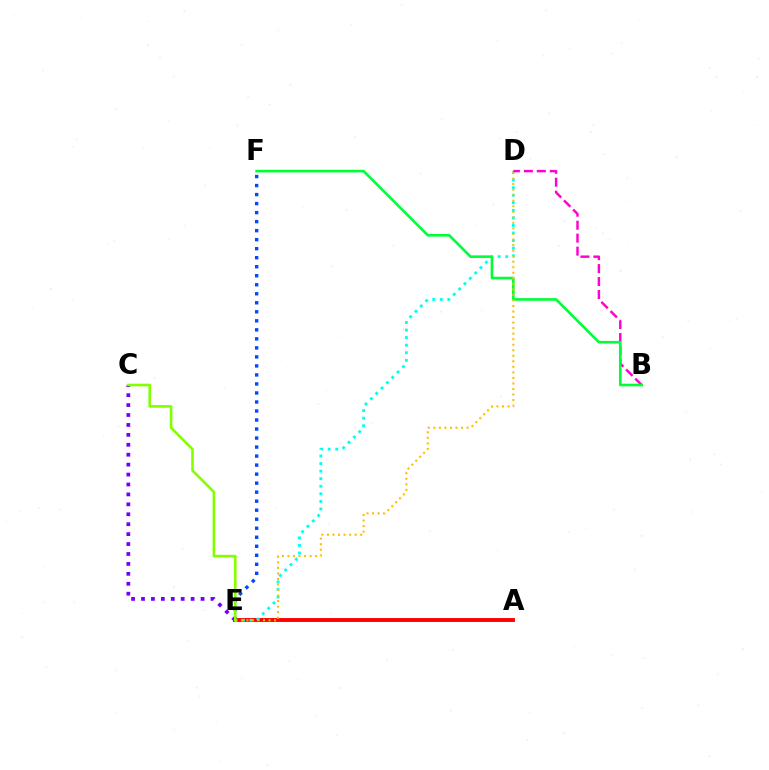{('C', 'E'): [{'color': '#7200ff', 'line_style': 'dotted', 'thickness': 2.7}, {'color': '#84ff00', 'line_style': 'solid', 'thickness': 1.89}], ('A', 'E'): [{'color': '#ff0000', 'line_style': 'solid', 'thickness': 2.8}], ('D', 'E'): [{'color': '#00fff6', 'line_style': 'dotted', 'thickness': 2.05}, {'color': '#ffbd00', 'line_style': 'dotted', 'thickness': 1.5}], ('B', 'D'): [{'color': '#ff00cf', 'line_style': 'dashed', 'thickness': 1.76}], ('B', 'F'): [{'color': '#00ff39', 'line_style': 'solid', 'thickness': 1.9}], ('E', 'F'): [{'color': '#004bff', 'line_style': 'dotted', 'thickness': 2.45}]}